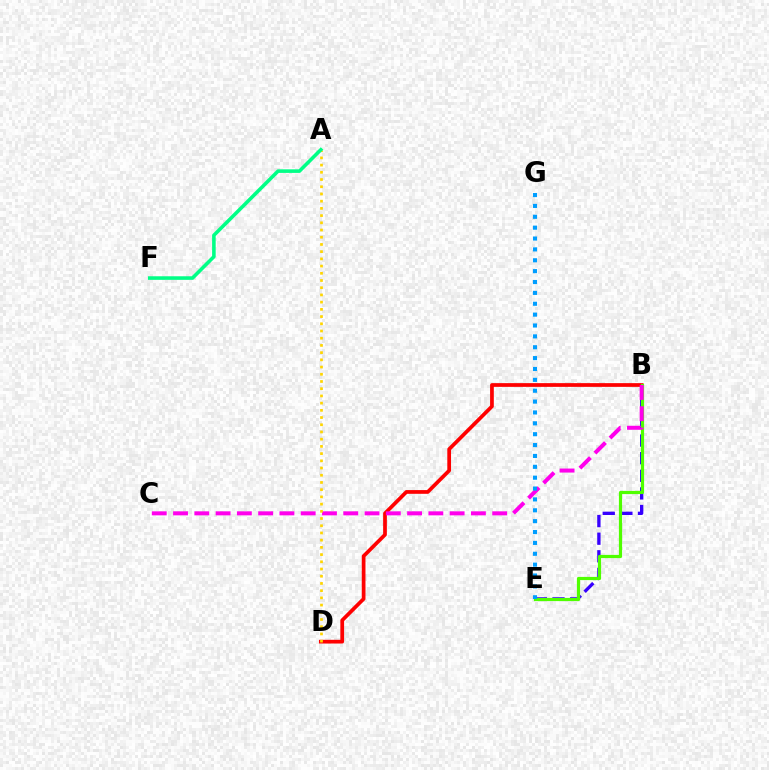{('B', 'D'): [{'color': '#ff0000', 'line_style': 'solid', 'thickness': 2.68}], ('B', 'E'): [{'color': '#3700ff', 'line_style': 'dashed', 'thickness': 2.39}, {'color': '#4fff00', 'line_style': 'solid', 'thickness': 2.31}], ('B', 'C'): [{'color': '#ff00ed', 'line_style': 'dashed', 'thickness': 2.89}], ('A', 'D'): [{'color': '#ffd500', 'line_style': 'dotted', 'thickness': 1.96}], ('A', 'F'): [{'color': '#00ff86', 'line_style': 'solid', 'thickness': 2.58}], ('E', 'G'): [{'color': '#009eff', 'line_style': 'dotted', 'thickness': 2.95}]}